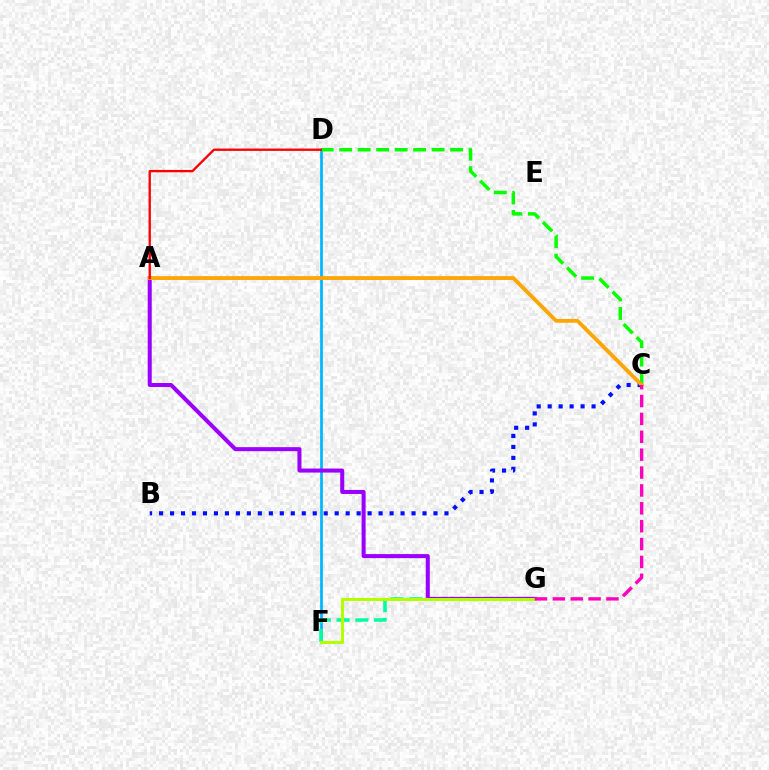{('D', 'F'): [{'color': '#00b5ff', 'line_style': 'solid', 'thickness': 1.95}], ('F', 'G'): [{'color': '#00ff9d', 'line_style': 'dashed', 'thickness': 2.55}, {'color': '#b3ff00', 'line_style': 'solid', 'thickness': 2.19}], ('A', 'G'): [{'color': '#9b00ff', 'line_style': 'solid', 'thickness': 2.9}], ('C', 'D'): [{'color': '#08ff00', 'line_style': 'dashed', 'thickness': 2.51}], ('B', 'C'): [{'color': '#0010ff', 'line_style': 'dotted', 'thickness': 2.98}], ('A', 'C'): [{'color': '#ffa500', 'line_style': 'solid', 'thickness': 2.74}], ('C', 'G'): [{'color': '#ff00bd', 'line_style': 'dashed', 'thickness': 2.43}], ('A', 'D'): [{'color': '#ff0000', 'line_style': 'solid', 'thickness': 1.68}]}